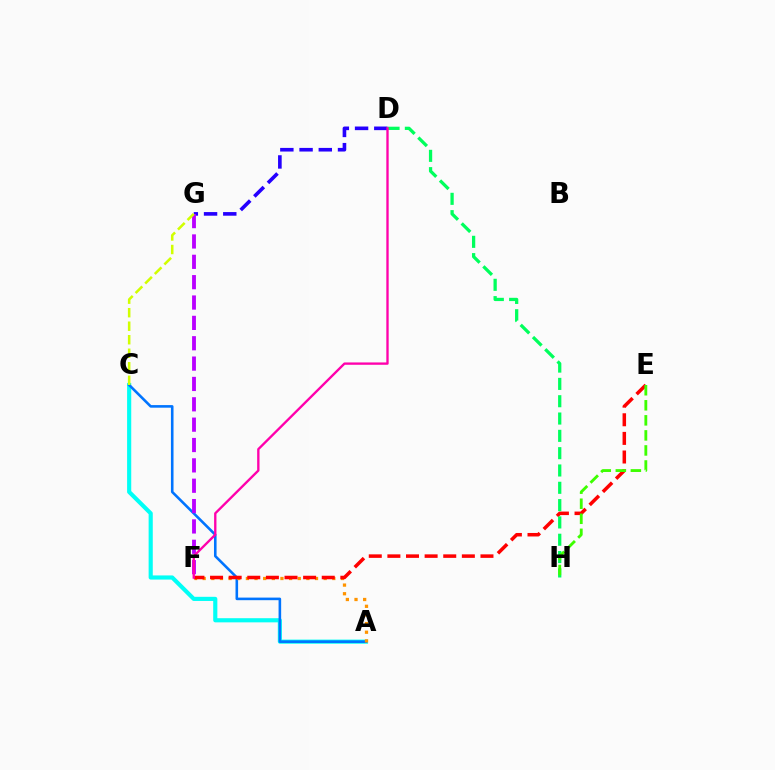{('A', 'C'): [{'color': '#00fff6', 'line_style': 'solid', 'thickness': 2.98}, {'color': '#0074ff', 'line_style': 'solid', 'thickness': 1.86}], ('D', 'G'): [{'color': '#2500ff', 'line_style': 'dashed', 'thickness': 2.61}], ('F', 'G'): [{'color': '#b900ff', 'line_style': 'dashed', 'thickness': 2.77}], ('A', 'F'): [{'color': '#ff9400', 'line_style': 'dotted', 'thickness': 2.35}], ('E', 'F'): [{'color': '#ff0000', 'line_style': 'dashed', 'thickness': 2.53}], ('C', 'G'): [{'color': '#d1ff00', 'line_style': 'dashed', 'thickness': 1.84}], ('D', 'H'): [{'color': '#00ff5c', 'line_style': 'dashed', 'thickness': 2.35}], ('D', 'F'): [{'color': '#ff00ac', 'line_style': 'solid', 'thickness': 1.69}], ('E', 'H'): [{'color': '#3dff00', 'line_style': 'dashed', 'thickness': 2.04}]}